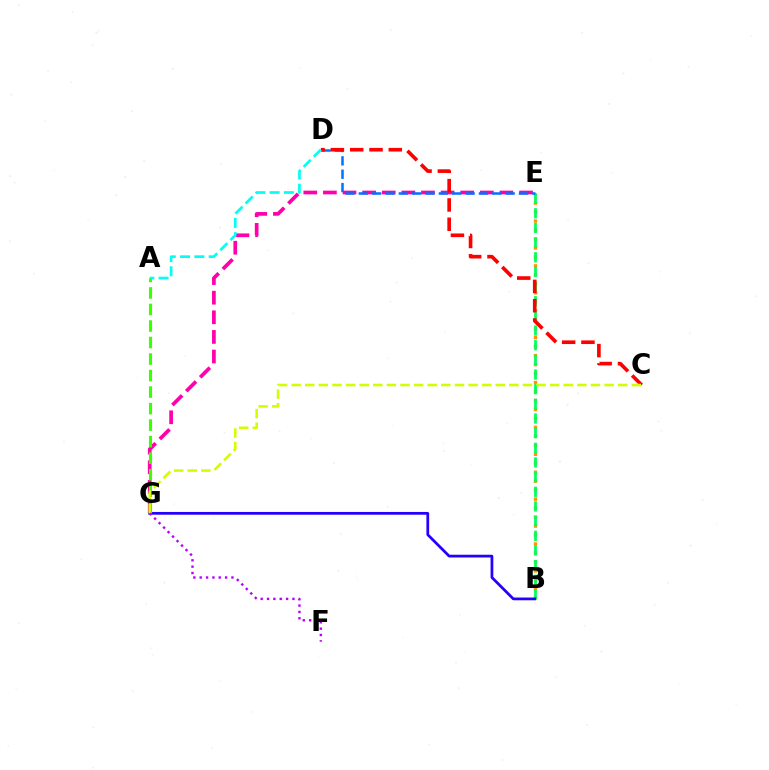{('E', 'G'): [{'color': '#ff00ac', 'line_style': 'dashed', 'thickness': 2.66}], ('B', 'E'): [{'color': '#ff9400', 'line_style': 'dotted', 'thickness': 2.44}, {'color': '#00ff5c', 'line_style': 'dashed', 'thickness': 1.99}], ('D', 'E'): [{'color': '#0074ff', 'line_style': 'dashed', 'thickness': 1.81}], ('B', 'G'): [{'color': '#2500ff', 'line_style': 'solid', 'thickness': 1.98}], ('C', 'D'): [{'color': '#ff0000', 'line_style': 'dashed', 'thickness': 2.62}], ('A', 'D'): [{'color': '#00fff6', 'line_style': 'dashed', 'thickness': 1.94}], ('A', 'G'): [{'color': '#3dff00', 'line_style': 'dashed', 'thickness': 2.24}], ('C', 'G'): [{'color': '#d1ff00', 'line_style': 'dashed', 'thickness': 1.85}], ('F', 'G'): [{'color': '#b900ff', 'line_style': 'dotted', 'thickness': 1.73}]}